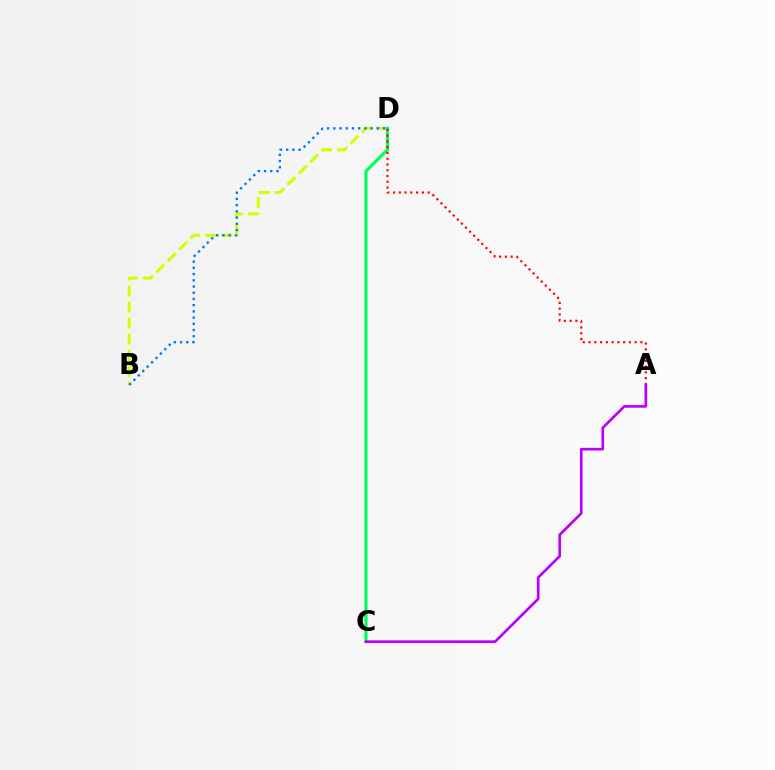{('B', 'D'): [{'color': '#d1ff00', 'line_style': 'dashed', 'thickness': 2.18}, {'color': '#0074ff', 'line_style': 'dotted', 'thickness': 1.69}], ('C', 'D'): [{'color': '#00ff5c', 'line_style': 'solid', 'thickness': 2.25}], ('A', 'D'): [{'color': '#ff0000', 'line_style': 'dotted', 'thickness': 1.57}], ('A', 'C'): [{'color': '#b900ff', 'line_style': 'solid', 'thickness': 1.92}]}